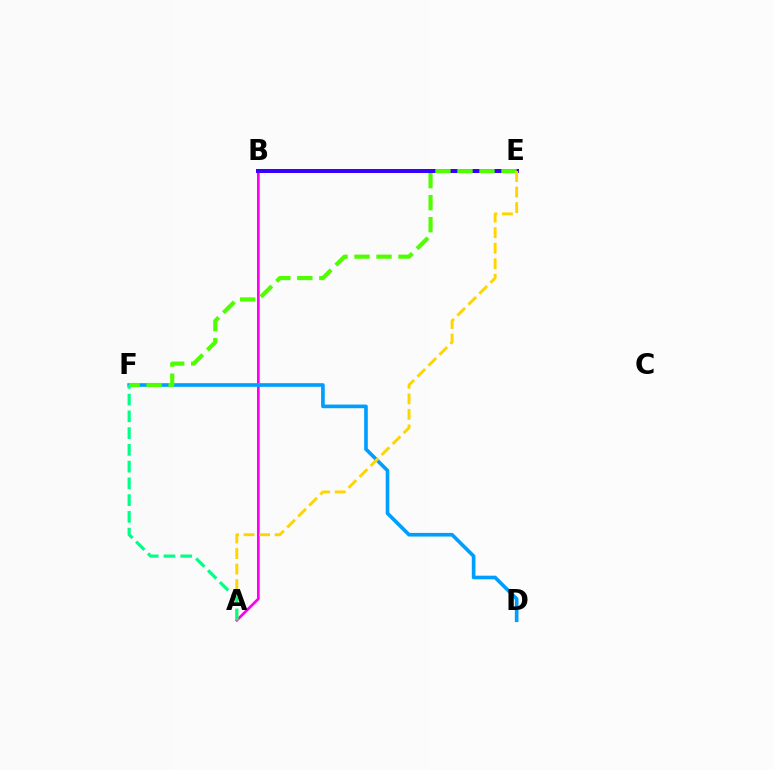{('B', 'E'): [{'color': '#ff0000', 'line_style': 'dashed', 'thickness': 2.07}, {'color': '#3700ff', 'line_style': 'solid', 'thickness': 2.87}], ('A', 'B'): [{'color': '#ff00ed', 'line_style': 'solid', 'thickness': 1.94}], ('D', 'F'): [{'color': '#009eff', 'line_style': 'solid', 'thickness': 2.62}], ('E', 'F'): [{'color': '#4fff00', 'line_style': 'dashed', 'thickness': 2.99}], ('A', 'E'): [{'color': '#ffd500', 'line_style': 'dashed', 'thickness': 2.11}], ('A', 'F'): [{'color': '#00ff86', 'line_style': 'dashed', 'thickness': 2.28}]}